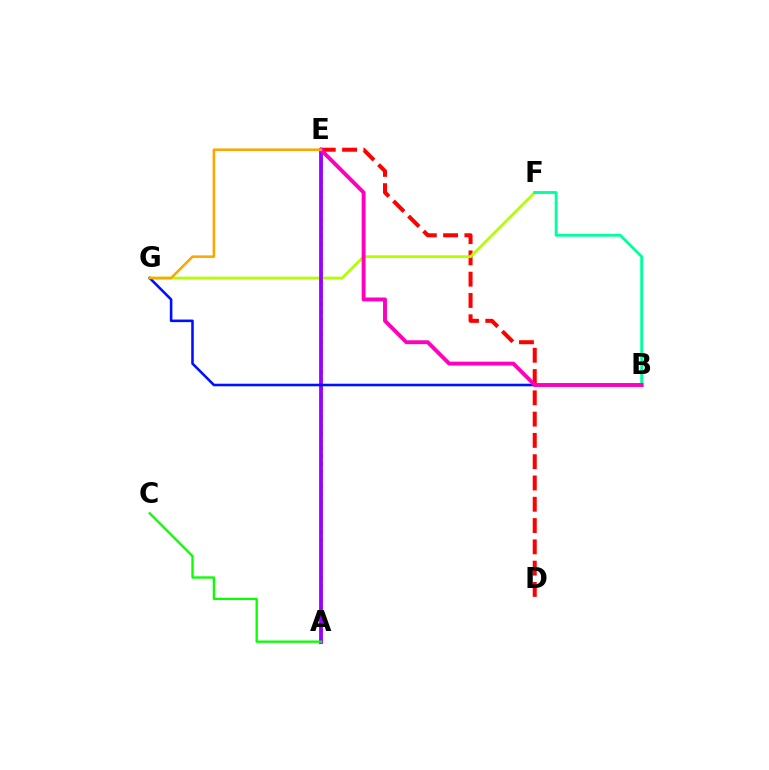{('D', 'E'): [{'color': '#ff0000', 'line_style': 'dashed', 'thickness': 2.89}], ('A', 'E'): [{'color': '#00b5ff', 'line_style': 'dotted', 'thickness': 2.07}, {'color': '#9b00ff', 'line_style': 'solid', 'thickness': 2.74}], ('F', 'G'): [{'color': '#b3ff00', 'line_style': 'solid', 'thickness': 2.01}], ('B', 'F'): [{'color': '#00ff9d', 'line_style': 'solid', 'thickness': 2.03}], ('B', 'G'): [{'color': '#0010ff', 'line_style': 'solid', 'thickness': 1.86}], ('A', 'C'): [{'color': '#08ff00', 'line_style': 'solid', 'thickness': 1.67}], ('B', 'E'): [{'color': '#ff00bd', 'line_style': 'solid', 'thickness': 2.8}], ('E', 'G'): [{'color': '#ffa500', 'line_style': 'solid', 'thickness': 1.84}]}